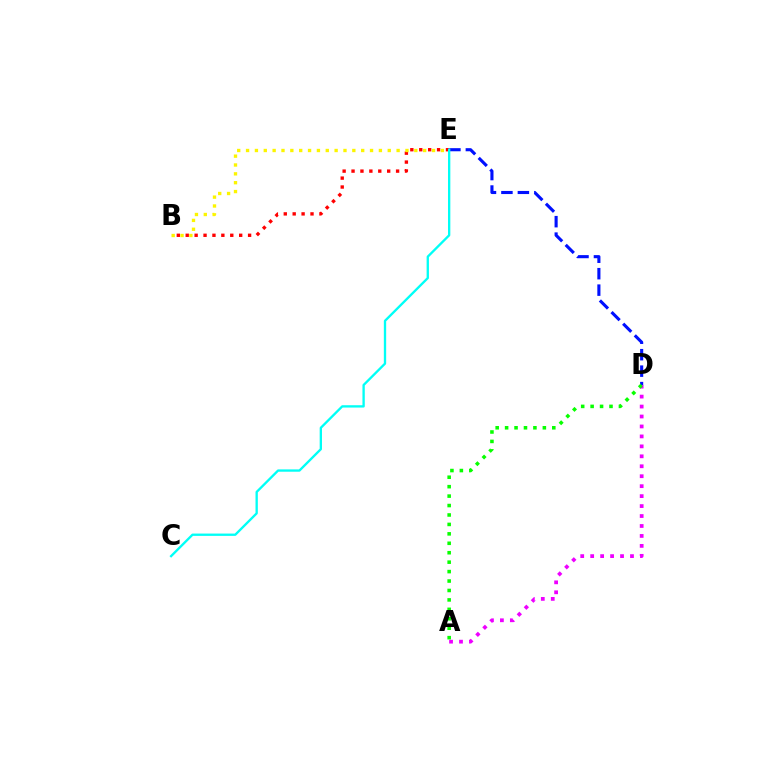{('B', 'E'): [{'color': '#ff0000', 'line_style': 'dotted', 'thickness': 2.42}, {'color': '#fcf500', 'line_style': 'dotted', 'thickness': 2.41}], ('D', 'E'): [{'color': '#0010ff', 'line_style': 'dashed', 'thickness': 2.24}], ('A', 'D'): [{'color': '#ee00ff', 'line_style': 'dotted', 'thickness': 2.7}, {'color': '#08ff00', 'line_style': 'dotted', 'thickness': 2.56}], ('C', 'E'): [{'color': '#00fff6', 'line_style': 'solid', 'thickness': 1.68}]}